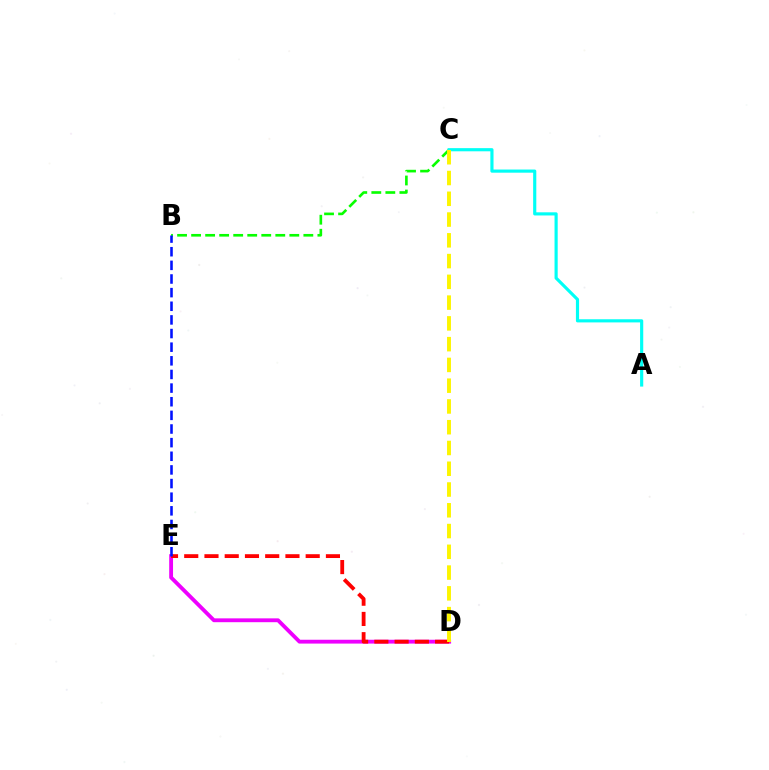{('D', 'E'): [{'color': '#ee00ff', 'line_style': 'solid', 'thickness': 2.76}, {'color': '#ff0000', 'line_style': 'dashed', 'thickness': 2.75}], ('B', 'C'): [{'color': '#08ff00', 'line_style': 'dashed', 'thickness': 1.91}], ('A', 'C'): [{'color': '#00fff6', 'line_style': 'solid', 'thickness': 2.27}], ('B', 'E'): [{'color': '#0010ff', 'line_style': 'dashed', 'thickness': 1.85}], ('C', 'D'): [{'color': '#fcf500', 'line_style': 'dashed', 'thickness': 2.82}]}